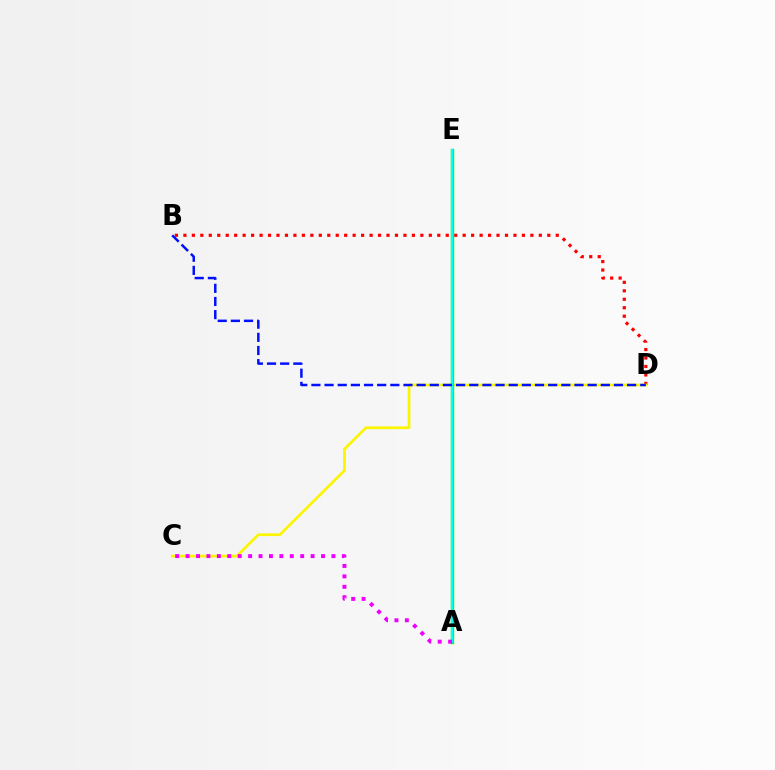{('B', 'D'): [{'color': '#ff0000', 'line_style': 'dotted', 'thickness': 2.3}, {'color': '#0010ff', 'line_style': 'dashed', 'thickness': 1.79}], ('C', 'D'): [{'color': '#fcf500', 'line_style': 'solid', 'thickness': 1.94}], ('A', 'E'): [{'color': '#08ff00', 'line_style': 'solid', 'thickness': 2.41}, {'color': '#00fff6', 'line_style': 'solid', 'thickness': 1.65}], ('A', 'C'): [{'color': '#ee00ff', 'line_style': 'dotted', 'thickness': 2.83}]}